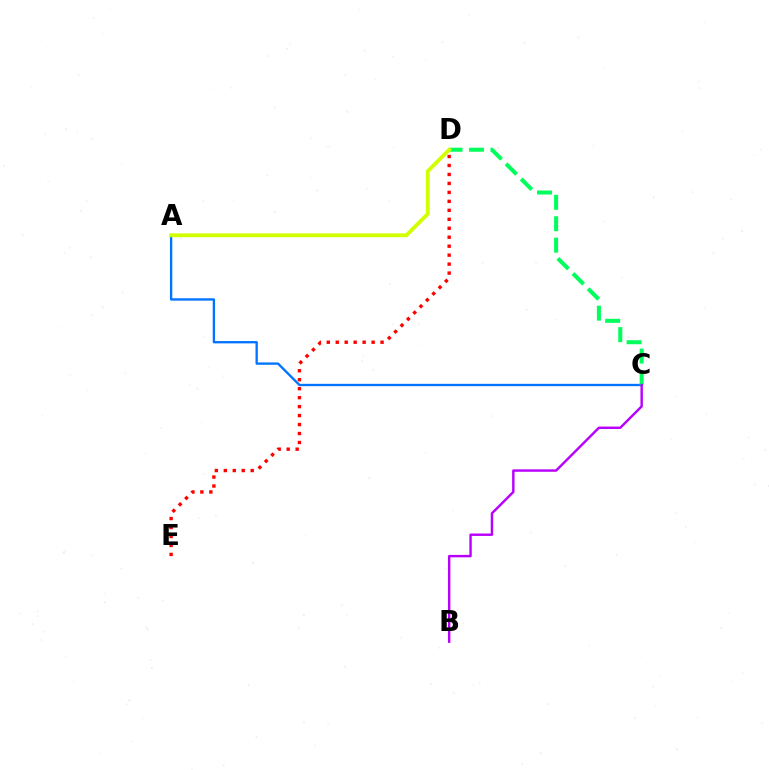{('A', 'C'): [{'color': '#0074ff', 'line_style': 'solid', 'thickness': 1.68}], ('C', 'D'): [{'color': '#00ff5c', 'line_style': 'dashed', 'thickness': 2.91}], ('D', 'E'): [{'color': '#ff0000', 'line_style': 'dotted', 'thickness': 2.44}], ('B', 'C'): [{'color': '#b900ff', 'line_style': 'solid', 'thickness': 1.75}], ('A', 'D'): [{'color': '#d1ff00', 'line_style': 'solid', 'thickness': 2.74}]}